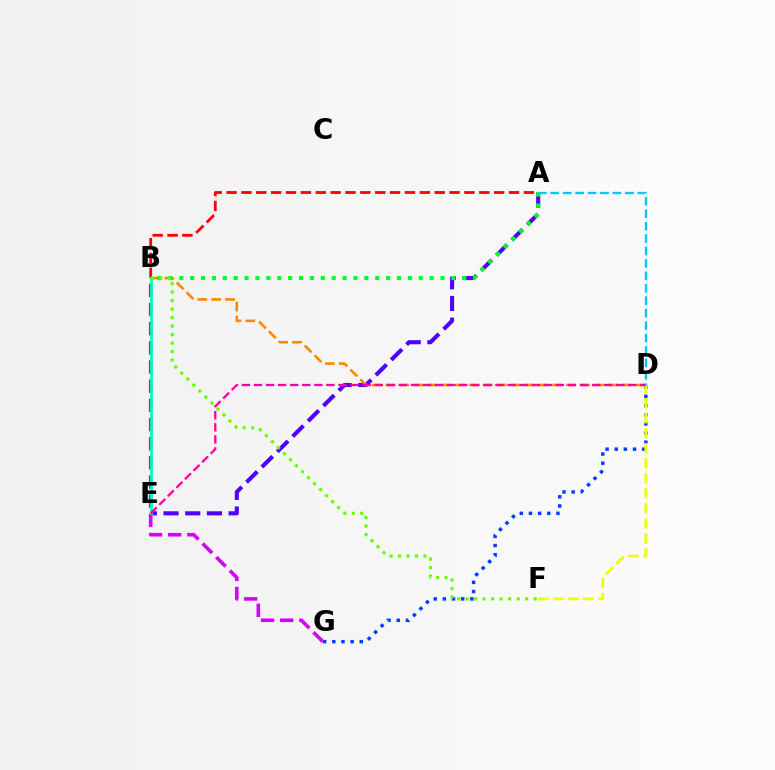{('A', 'B'): [{'color': '#ff0000', 'line_style': 'dashed', 'thickness': 2.02}, {'color': '#00ff27', 'line_style': 'dotted', 'thickness': 2.96}], ('A', 'E'): [{'color': '#4f00ff', 'line_style': 'dashed', 'thickness': 2.95}], ('D', 'G'): [{'color': '#003fff', 'line_style': 'dotted', 'thickness': 2.49}], ('A', 'D'): [{'color': '#00c7ff', 'line_style': 'dashed', 'thickness': 1.69}], ('B', 'D'): [{'color': '#ff8800', 'line_style': 'dashed', 'thickness': 1.89}], ('D', 'F'): [{'color': '#eeff00', 'line_style': 'dashed', 'thickness': 2.04}], ('B', 'G'): [{'color': '#d600ff', 'line_style': 'dashed', 'thickness': 2.6}], ('B', 'E'): [{'color': '#00ffaf', 'line_style': 'solid', 'thickness': 1.95}], ('B', 'F'): [{'color': '#66ff00', 'line_style': 'dotted', 'thickness': 2.31}], ('D', 'E'): [{'color': '#ff00a0', 'line_style': 'dashed', 'thickness': 1.64}]}